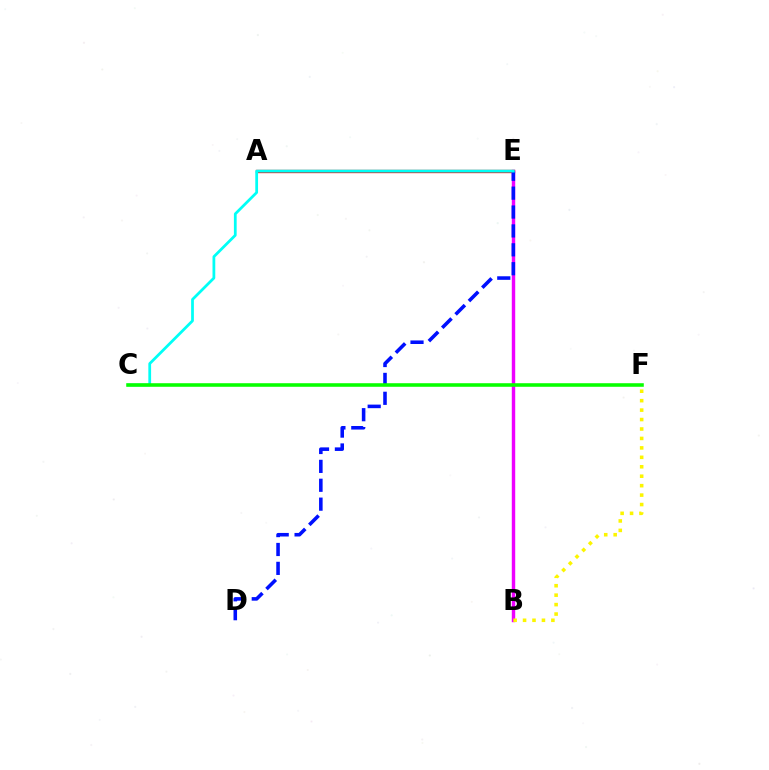{('B', 'E'): [{'color': '#ee00ff', 'line_style': 'solid', 'thickness': 2.46}], ('A', 'E'): [{'color': '#ff0000', 'line_style': 'solid', 'thickness': 2.4}], ('B', 'F'): [{'color': '#fcf500', 'line_style': 'dotted', 'thickness': 2.57}], ('D', 'E'): [{'color': '#0010ff', 'line_style': 'dashed', 'thickness': 2.57}], ('C', 'E'): [{'color': '#00fff6', 'line_style': 'solid', 'thickness': 1.99}], ('C', 'F'): [{'color': '#08ff00', 'line_style': 'solid', 'thickness': 2.56}]}